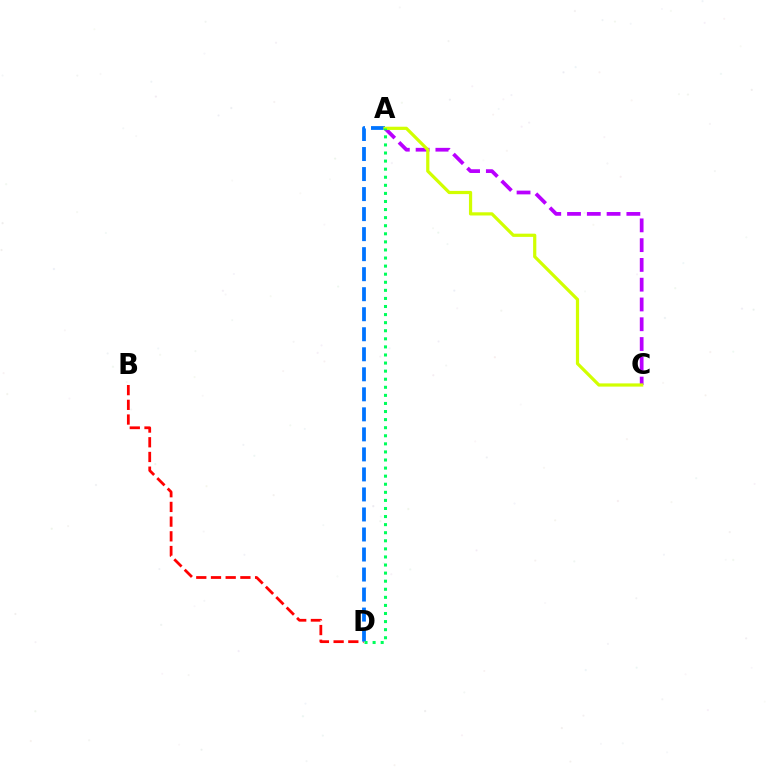{('A', 'C'): [{'color': '#b900ff', 'line_style': 'dashed', 'thickness': 2.69}, {'color': '#d1ff00', 'line_style': 'solid', 'thickness': 2.31}], ('B', 'D'): [{'color': '#ff0000', 'line_style': 'dashed', 'thickness': 2.0}], ('A', 'D'): [{'color': '#0074ff', 'line_style': 'dashed', 'thickness': 2.72}, {'color': '#00ff5c', 'line_style': 'dotted', 'thickness': 2.19}]}